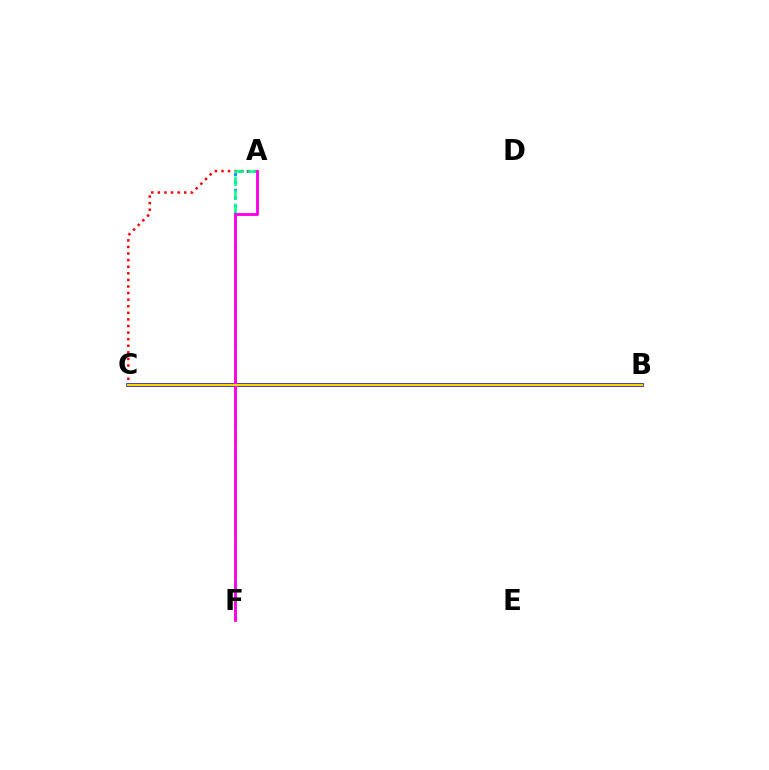{('B', 'C'): [{'color': '#4fff00', 'line_style': 'solid', 'thickness': 2.78}, {'color': '#3700ff', 'line_style': 'solid', 'thickness': 2.54}, {'color': '#ffd500', 'line_style': 'solid', 'thickness': 1.55}], ('A', 'F'): [{'color': '#009eff', 'line_style': 'dotted', 'thickness': 2.13}, {'color': '#00ff86', 'line_style': 'dashed', 'thickness': 1.84}, {'color': '#ff00ed', 'line_style': 'solid', 'thickness': 2.08}], ('A', 'C'): [{'color': '#ff0000', 'line_style': 'dotted', 'thickness': 1.79}]}